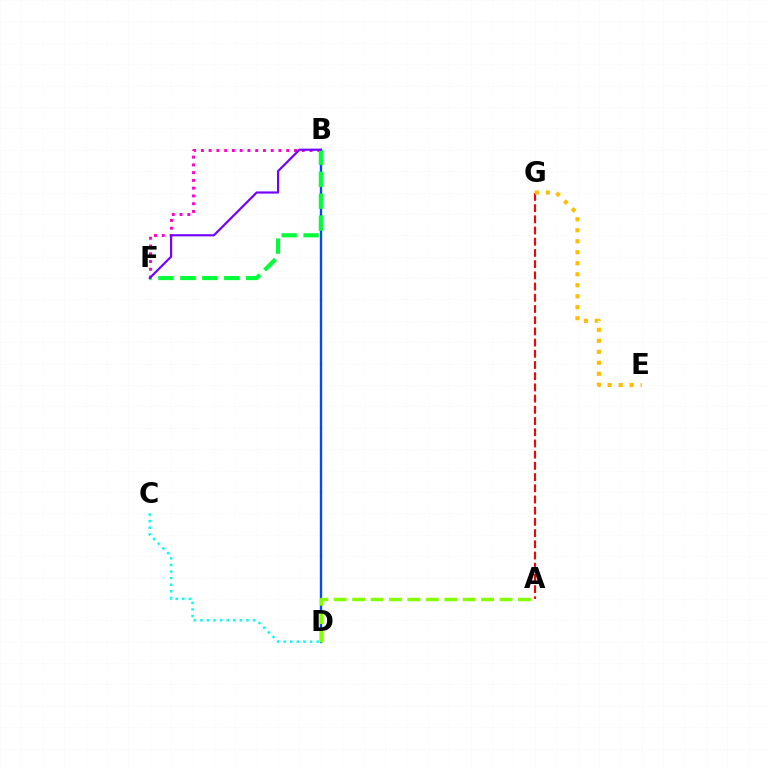{('B', 'D'): [{'color': '#004bff', 'line_style': 'solid', 'thickness': 1.7}], ('C', 'D'): [{'color': '#00fff6', 'line_style': 'dotted', 'thickness': 1.79}], ('A', 'G'): [{'color': '#ff0000', 'line_style': 'dashed', 'thickness': 1.52}], ('B', 'F'): [{'color': '#ff00cf', 'line_style': 'dotted', 'thickness': 2.11}, {'color': '#00ff39', 'line_style': 'dashed', 'thickness': 2.98}, {'color': '#7200ff', 'line_style': 'solid', 'thickness': 1.55}], ('A', 'D'): [{'color': '#84ff00', 'line_style': 'dashed', 'thickness': 2.5}], ('E', 'G'): [{'color': '#ffbd00', 'line_style': 'dotted', 'thickness': 2.99}]}